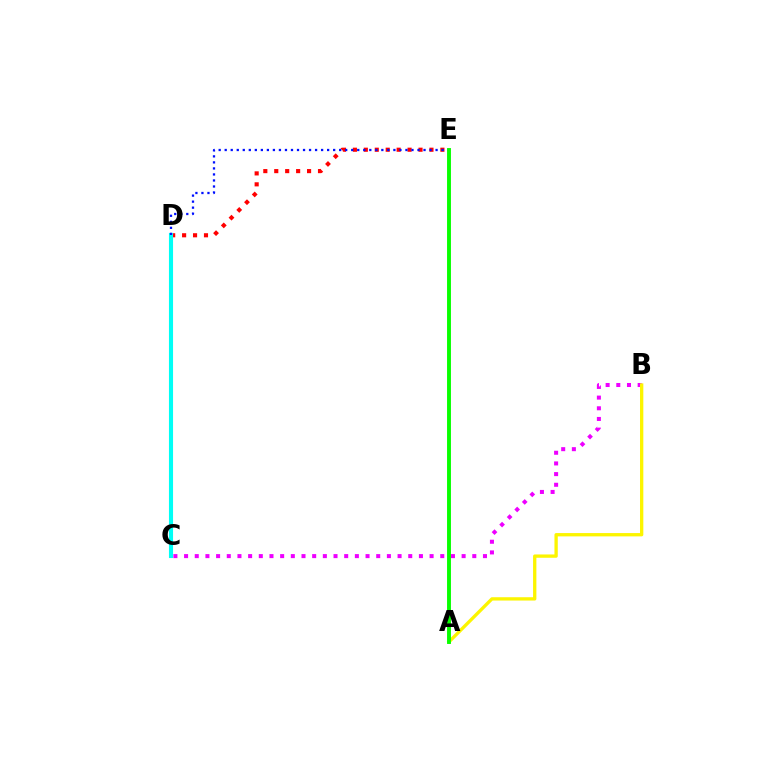{('D', 'E'): [{'color': '#ff0000', 'line_style': 'dotted', 'thickness': 2.97}, {'color': '#0010ff', 'line_style': 'dotted', 'thickness': 1.64}], ('C', 'D'): [{'color': '#00fff6', 'line_style': 'solid', 'thickness': 2.95}], ('B', 'C'): [{'color': '#ee00ff', 'line_style': 'dotted', 'thickness': 2.9}], ('A', 'B'): [{'color': '#fcf500', 'line_style': 'solid', 'thickness': 2.38}], ('A', 'E'): [{'color': '#08ff00', 'line_style': 'solid', 'thickness': 2.81}]}